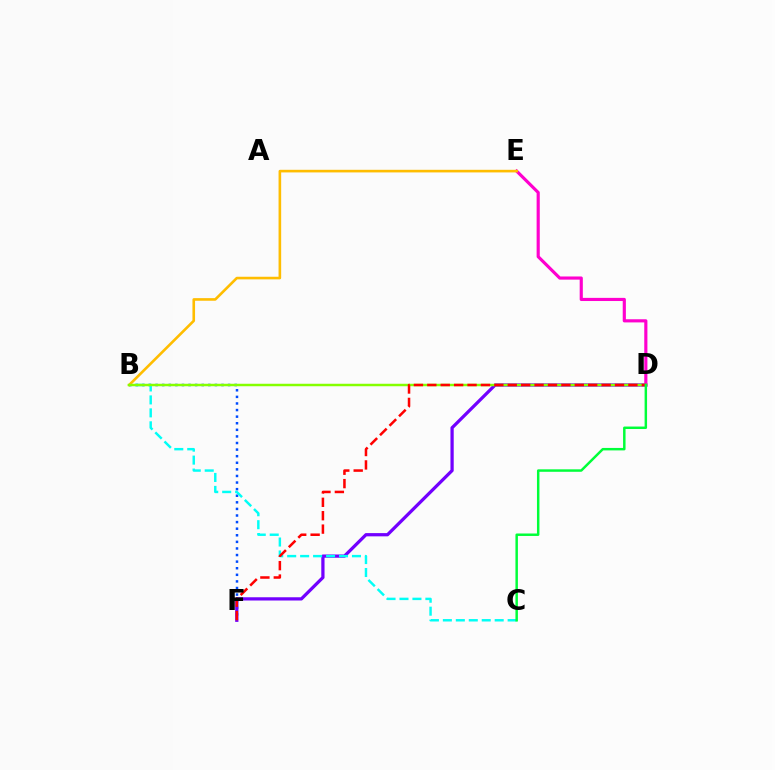{('B', 'F'): [{'color': '#004bff', 'line_style': 'dotted', 'thickness': 1.79}], ('D', 'F'): [{'color': '#7200ff', 'line_style': 'solid', 'thickness': 2.33}, {'color': '#ff0000', 'line_style': 'dashed', 'thickness': 1.82}], ('D', 'E'): [{'color': '#ff00cf', 'line_style': 'solid', 'thickness': 2.27}], ('B', 'C'): [{'color': '#00fff6', 'line_style': 'dashed', 'thickness': 1.76}], ('B', 'E'): [{'color': '#ffbd00', 'line_style': 'solid', 'thickness': 1.88}], ('B', 'D'): [{'color': '#84ff00', 'line_style': 'solid', 'thickness': 1.78}], ('C', 'D'): [{'color': '#00ff39', 'line_style': 'solid', 'thickness': 1.78}]}